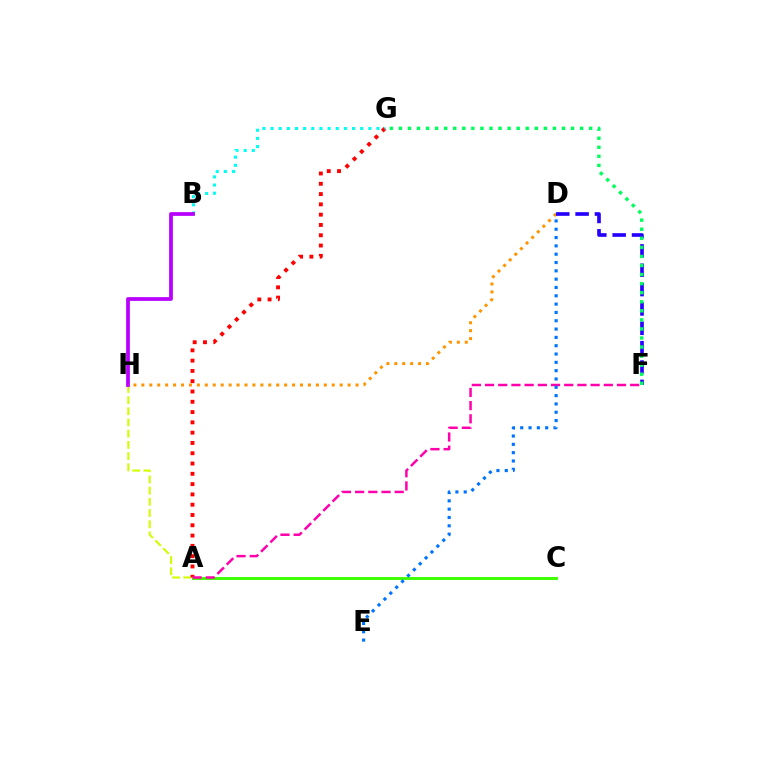{('A', 'H'): [{'color': '#d1ff00', 'line_style': 'dashed', 'thickness': 1.52}], ('A', 'G'): [{'color': '#ff0000', 'line_style': 'dotted', 'thickness': 2.8}], ('B', 'G'): [{'color': '#00fff6', 'line_style': 'dotted', 'thickness': 2.21}], ('A', 'C'): [{'color': '#3dff00', 'line_style': 'solid', 'thickness': 2.1}], ('A', 'F'): [{'color': '#ff00ac', 'line_style': 'dashed', 'thickness': 1.79}], ('B', 'H'): [{'color': '#b900ff', 'line_style': 'solid', 'thickness': 2.7}], ('D', 'H'): [{'color': '#ff9400', 'line_style': 'dotted', 'thickness': 2.16}], ('D', 'F'): [{'color': '#2500ff', 'line_style': 'dashed', 'thickness': 2.63}], ('D', 'E'): [{'color': '#0074ff', 'line_style': 'dotted', 'thickness': 2.26}], ('F', 'G'): [{'color': '#00ff5c', 'line_style': 'dotted', 'thickness': 2.46}]}